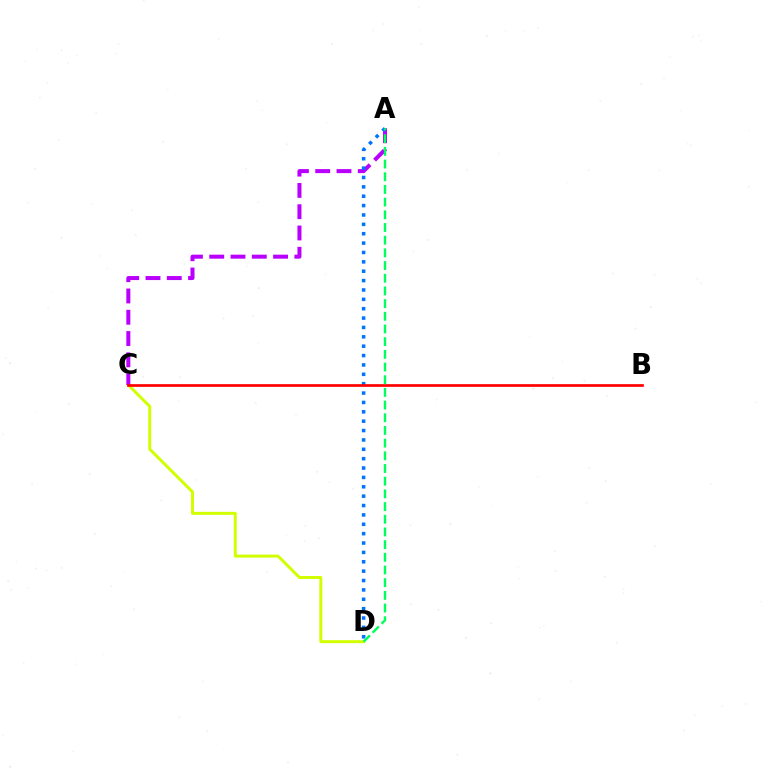{('C', 'D'): [{'color': '#d1ff00', 'line_style': 'solid', 'thickness': 2.15}], ('A', 'C'): [{'color': '#b900ff', 'line_style': 'dashed', 'thickness': 2.89}], ('A', 'D'): [{'color': '#0074ff', 'line_style': 'dotted', 'thickness': 2.55}, {'color': '#00ff5c', 'line_style': 'dashed', 'thickness': 1.72}], ('B', 'C'): [{'color': '#ff0000', 'line_style': 'solid', 'thickness': 1.95}]}